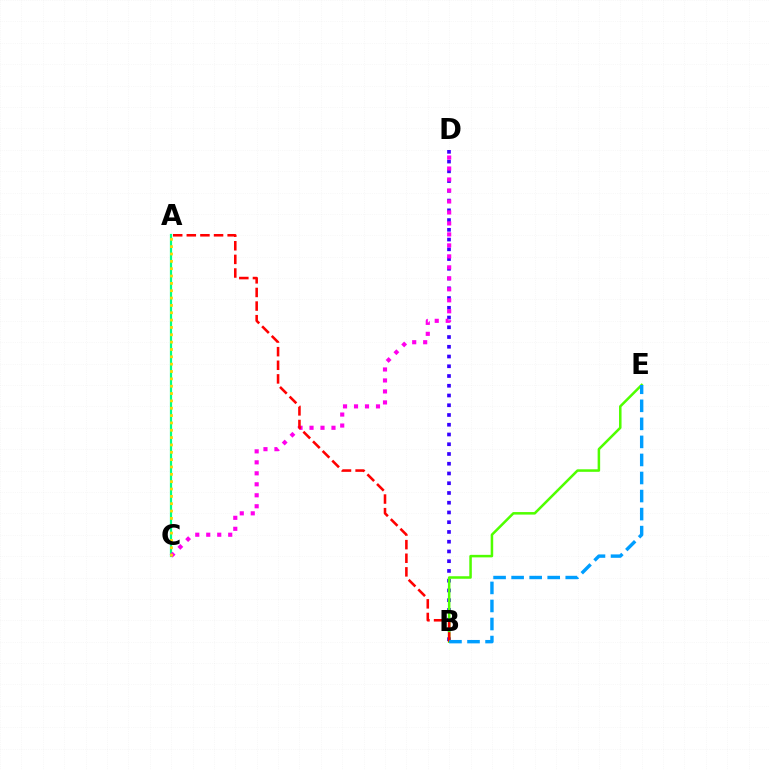{('A', 'C'): [{'color': '#00ff86', 'line_style': 'solid', 'thickness': 1.6}, {'color': '#ffd500', 'line_style': 'dotted', 'thickness': 2.0}], ('B', 'D'): [{'color': '#3700ff', 'line_style': 'dotted', 'thickness': 2.65}], ('B', 'E'): [{'color': '#4fff00', 'line_style': 'solid', 'thickness': 1.82}, {'color': '#009eff', 'line_style': 'dashed', 'thickness': 2.45}], ('C', 'D'): [{'color': '#ff00ed', 'line_style': 'dotted', 'thickness': 2.98}], ('A', 'B'): [{'color': '#ff0000', 'line_style': 'dashed', 'thickness': 1.85}]}